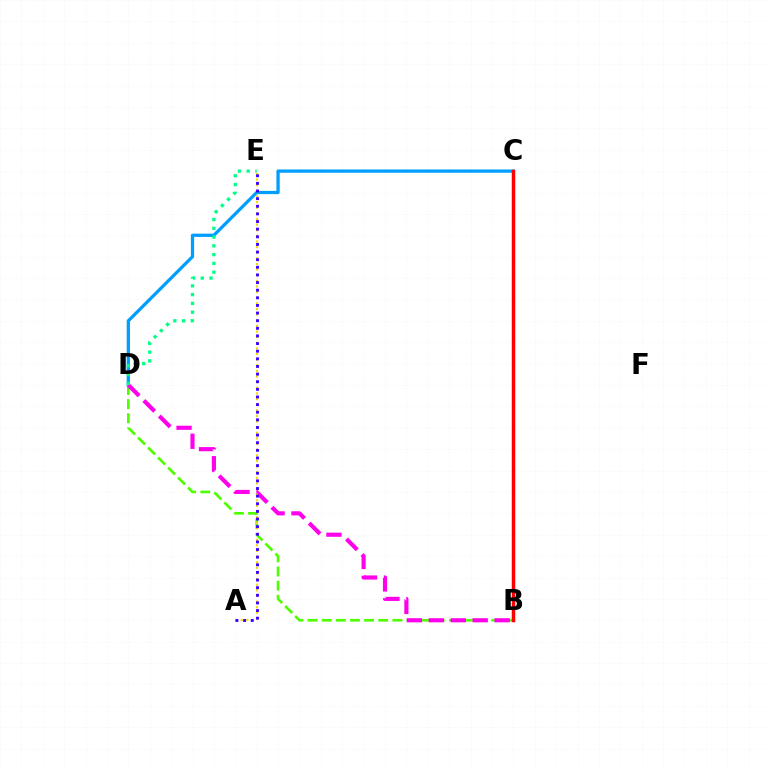{('C', 'D'): [{'color': '#009eff', 'line_style': 'solid', 'thickness': 2.35}], ('B', 'D'): [{'color': '#4fff00', 'line_style': 'dashed', 'thickness': 1.92}, {'color': '#ff00ed', 'line_style': 'dashed', 'thickness': 2.98}], ('B', 'C'): [{'color': '#ff0000', 'line_style': 'solid', 'thickness': 2.5}], ('A', 'E'): [{'color': '#ffd500', 'line_style': 'dotted', 'thickness': 1.53}, {'color': '#3700ff', 'line_style': 'dotted', 'thickness': 2.07}], ('D', 'E'): [{'color': '#00ff86', 'line_style': 'dotted', 'thickness': 2.38}]}